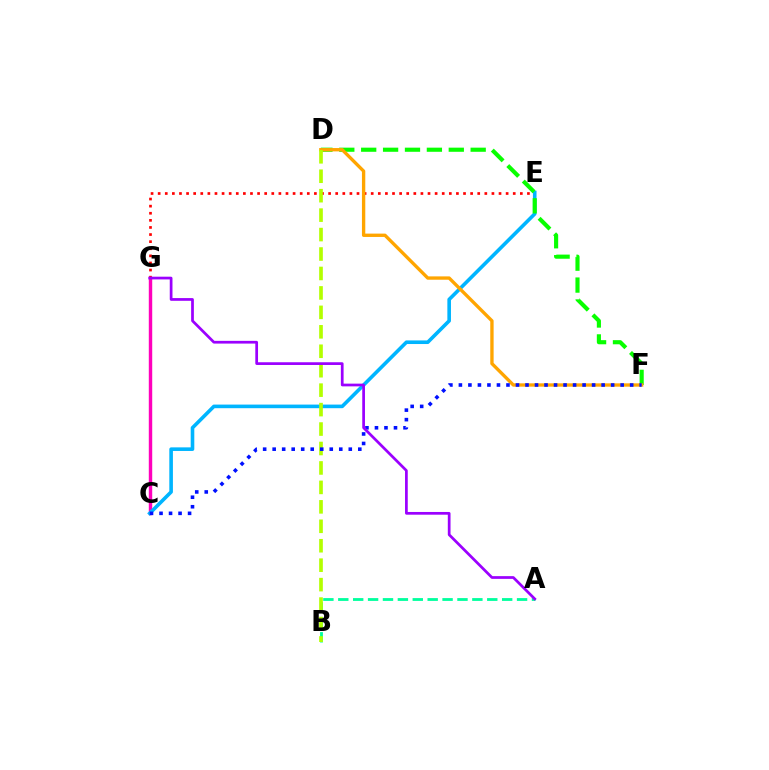{('E', 'G'): [{'color': '#ff0000', 'line_style': 'dotted', 'thickness': 1.93}], ('A', 'B'): [{'color': '#00ff9d', 'line_style': 'dashed', 'thickness': 2.02}], ('C', 'G'): [{'color': '#ff00bd', 'line_style': 'solid', 'thickness': 2.46}], ('C', 'E'): [{'color': '#00b5ff', 'line_style': 'solid', 'thickness': 2.6}], ('D', 'F'): [{'color': '#08ff00', 'line_style': 'dashed', 'thickness': 2.97}, {'color': '#ffa500', 'line_style': 'solid', 'thickness': 2.41}], ('B', 'D'): [{'color': '#b3ff00', 'line_style': 'dashed', 'thickness': 2.64}], ('C', 'F'): [{'color': '#0010ff', 'line_style': 'dotted', 'thickness': 2.59}], ('A', 'G'): [{'color': '#9b00ff', 'line_style': 'solid', 'thickness': 1.96}]}